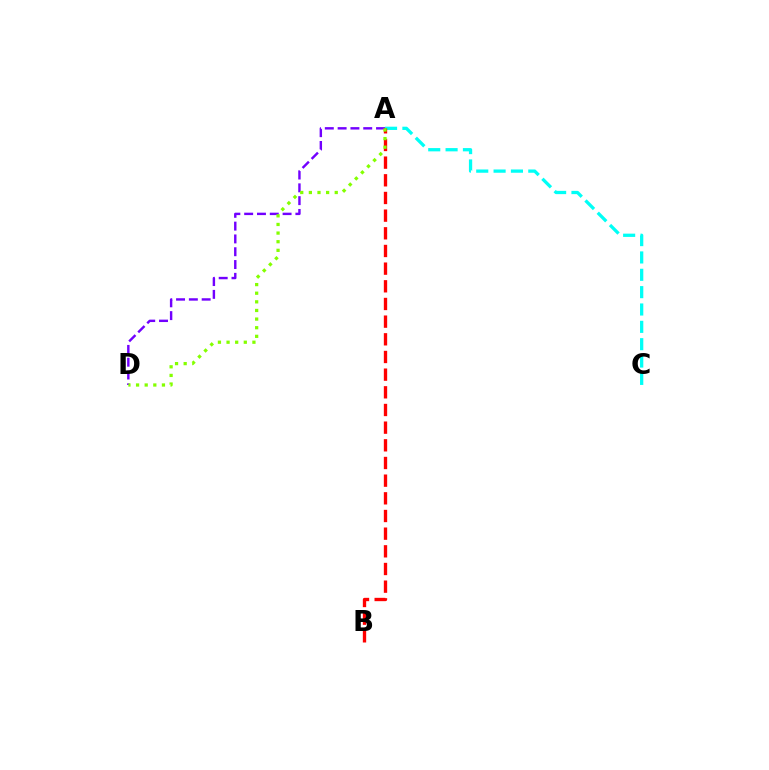{('A', 'C'): [{'color': '#00fff6', 'line_style': 'dashed', 'thickness': 2.36}], ('A', 'D'): [{'color': '#7200ff', 'line_style': 'dashed', 'thickness': 1.74}, {'color': '#84ff00', 'line_style': 'dotted', 'thickness': 2.34}], ('A', 'B'): [{'color': '#ff0000', 'line_style': 'dashed', 'thickness': 2.4}]}